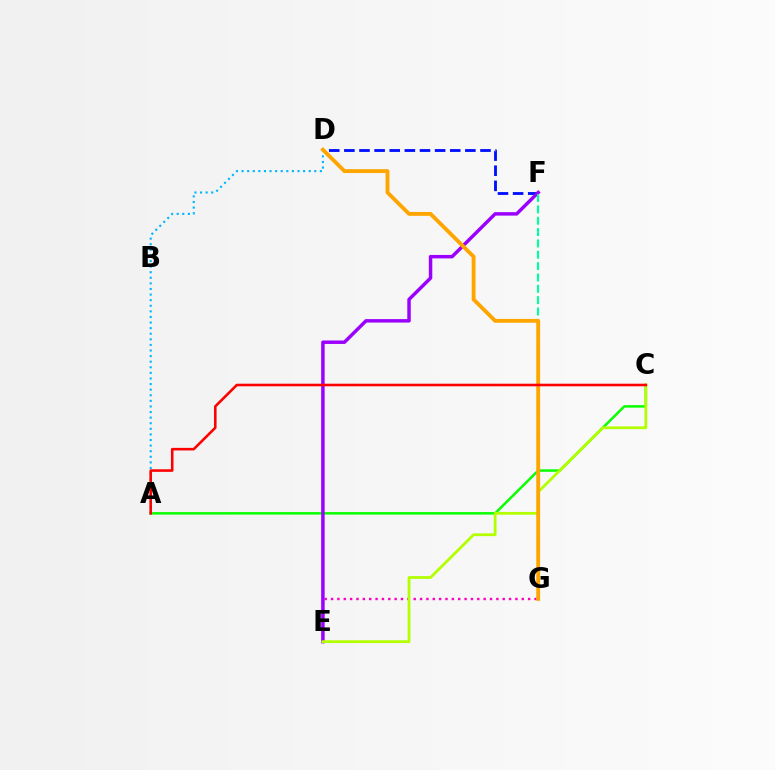{('A', 'D'): [{'color': '#00b5ff', 'line_style': 'dotted', 'thickness': 1.52}], ('E', 'G'): [{'color': '#ff00bd', 'line_style': 'dotted', 'thickness': 1.73}], ('D', 'F'): [{'color': '#0010ff', 'line_style': 'dashed', 'thickness': 2.05}], ('A', 'C'): [{'color': '#08ff00', 'line_style': 'solid', 'thickness': 1.79}, {'color': '#ff0000', 'line_style': 'solid', 'thickness': 1.86}], ('E', 'F'): [{'color': '#9b00ff', 'line_style': 'solid', 'thickness': 2.49}], ('F', 'G'): [{'color': '#00ff9d', 'line_style': 'dashed', 'thickness': 1.54}], ('C', 'E'): [{'color': '#b3ff00', 'line_style': 'solid', 'thickness': 2.0}], ('D', 'G'): [{'color': '#ffa500', 'line_style': 'solid', 'thickness': 2.77}]}